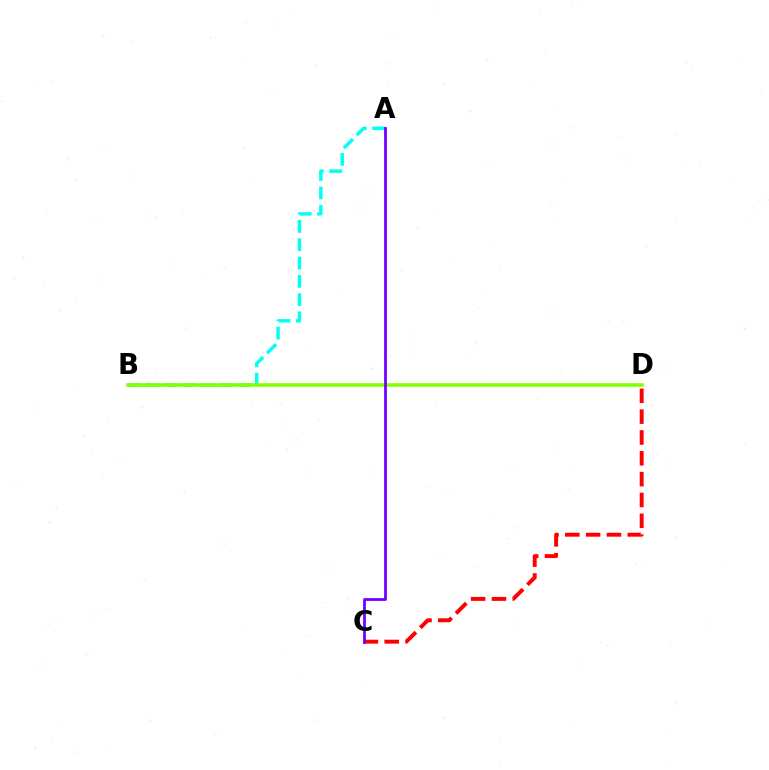{('C', 'D'): [{'color': '#ff0000', 'line_style': 'dashed', 'thickness': 2.83}], ('A', 'B'): [{'color': '#00fff6', 'line_style': 'dashed', 'thickness': 2.49}], ('B', 'D'): [{'color': '#84ff00', 'line_style': 'solid', 'thickness': 2.58}], ('A', 'C'): [{'color': '#7200ff', 'line_style': 'solid', 'thickness': 2.0}]}